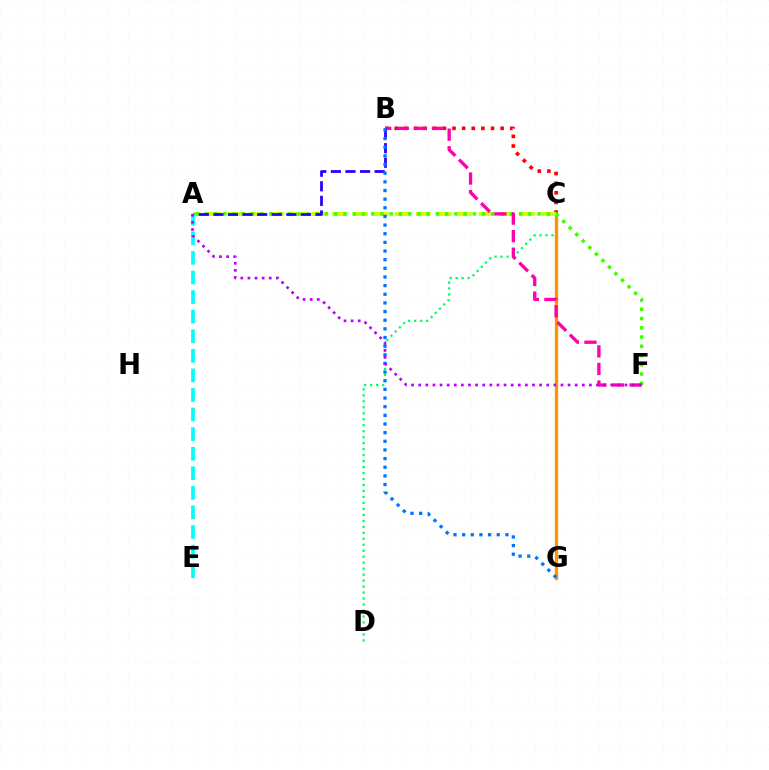{('C', 'D'): [{'color': '#00ff5c', 'line_style': 'dotted', 'thickness': 1.62}], ('B', 'C'): [{'color': '#ff0000', 'line_style': 'dotted', 'thickness': 2.62}], ('C', 'G'): [{'color': '#ff9400', 'line_style': 'solid', 'thickness': 2.38}], ('A', 'C'): [{'color': '#d1ff00', 'line_style': 'dashed', 'thickness': 2.84}], ('A', 'F'): [{'color': '#3dff00', 'line_style': 'dotted', 'thickness': 2.51}, {'color': '#b900ff', 'line_style': 'dotted', 'thickness': 1.93}], ('B', 'F'): [{'color': '#ff00ac', 'line_style': 'dashed', 'thickness': 2.39}], ('A', 'B'): [{'color': '#2500ff', 'line_style': 'dashed', 'thickness': 1.98}], ('A', 'E'): [{'color': '#00fff6', 'line_style': 'dashed', 'thickness': 2.66}], ('B', 'G'): [{'color': '#0074ff', 'line_style': 'dotted', 'thickness': 2.35}]}